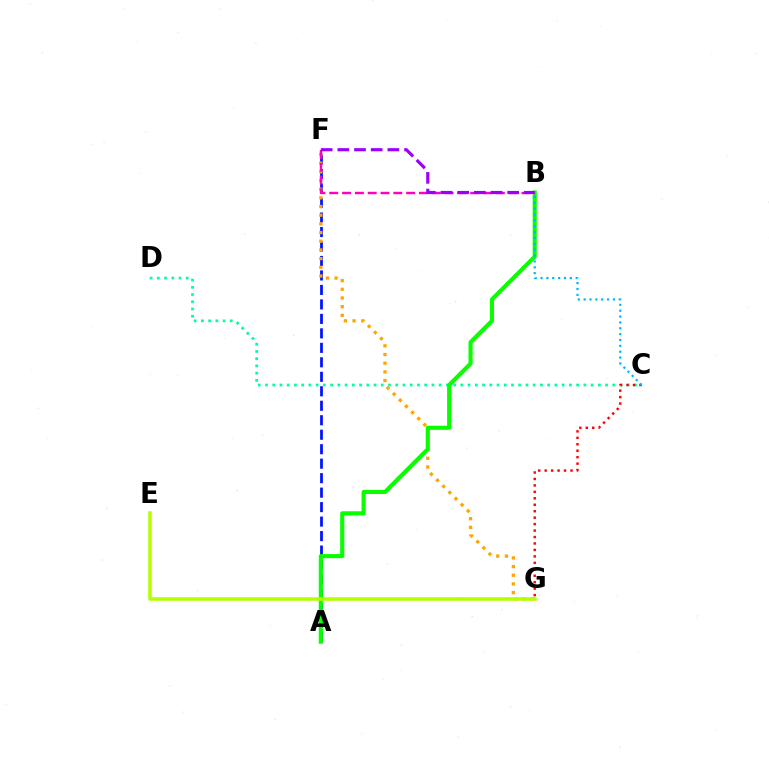{('A', 'F'): [{'color': '#0010ff', 'line_style': 'dashed', 'thickness': 1.97}], ('F', 'G'): [{'color': '#ffa500', 'line_style': 'dotted', 'thickness': 2.36}], ('C', 'D'): [{'color': '#00ff9d', 'line_style': 'dotted', 'thickness': 1.97}], ('C', 'G'): [{'color': '#ff0000', 'line_style': 'dotted', 'thickness': 1.75}], ('A', 'B'): [{'color': '#08ff00', 'line_style': 'solid', 'thickness': 2.96}], ('B', 'C'): [{'color': '#00b5ff', 'line_style': 'dotted', 'thickness': 1.59}], ('B', 'F'): [{'color': '#ff00bd', 'line_style': 'dashed', 'thickness': 1.74}, {'color': '#9b00ff', 'line_style': 'dashed', 'thickness': 2.27}], ('E', 'G'): [{'color': '#b3ff00', 'line_style': 'solid', 'thickness': 2.55}]}